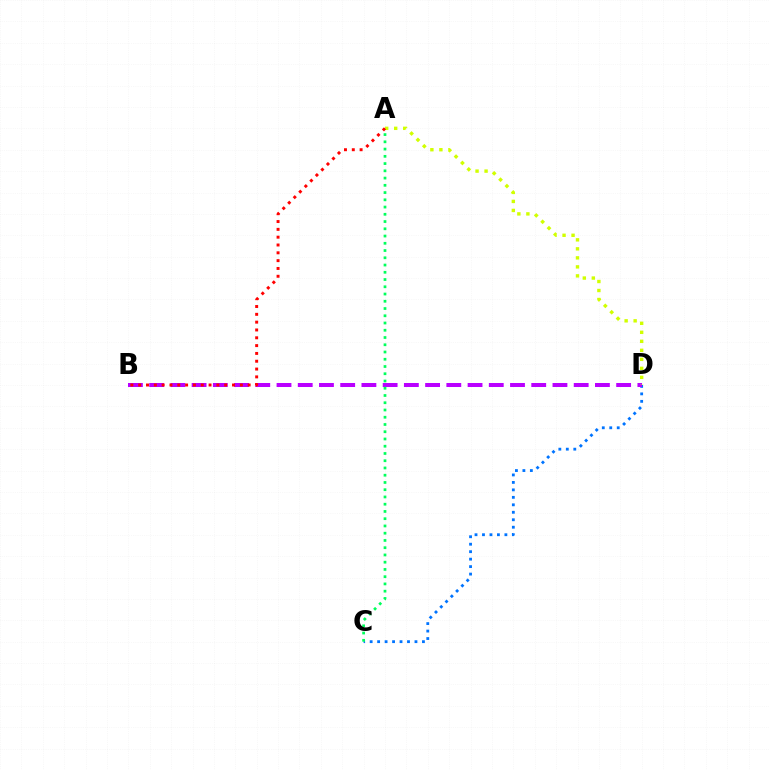{('C', 'D'): [{'color': '#0074ff', 'line_style': 'dotted', 'thickness': 2.03}], ('B', 'D'): [{'color': '#b900ff', 'line_style': 'dashed', 'thickness': 2.88}], ('A', 'C'): [{'color': '#00ff5c', 'line_style': 'dotted', 'thickness': 1.97}], ('A', 'D'): [{'color': '#d1ff00', 'line_style': 'dotted', 'thickness': 2.45}], ('A', 'B'): [{'color': '#ff0000', 'line_style': 'dotted', 'thickness': 2.12}]}